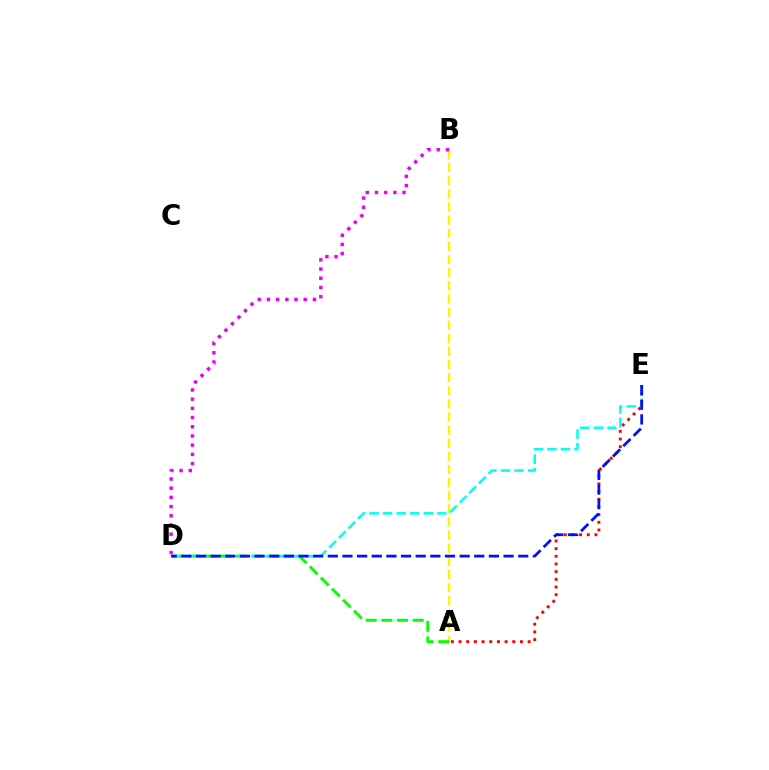{('A', 'E'): [{'color': '#ff0000', 'line_style': 'dotted', 'thickness': 2.09}], ('A', 'B'): [{'color': '#fcf500', 'line_style': 'dashed', 'thickness': 1.78}], ('A', 'D'): [{'color': '#08ff00', 'line_style': 'dashed', 'thickness': 2.13}], ('B', 'D'): [{'color': '#ee00ff', 'line_style': 'dotted', 'thickness': 2.5}], ('D', 'E'): [{'color': '#00fff6', 'line_style': 'dashed', 'thickness': 1.84}, {'color': '#0010ff', 'line_style': 'dashed', 'thickness': 1.99}]}